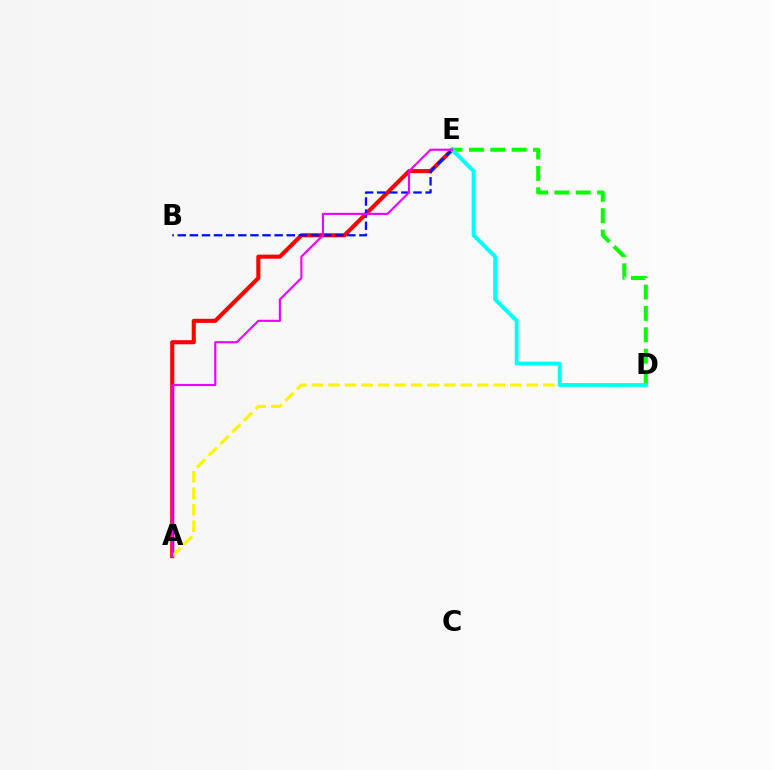{('A', 'E'): [{'color': '#ff0000', 'line_style': 'solid', 'thickness': 2.95}, {'color': '#ee00ff', 'line_style': 'solid', 'thickness': 1.53}], ('B', 'E'): [{'color': '#0010ff', 'line_style': 'dashed', 'thickness': 1.65}], ('A', 'D'): [{'color': '#fcf500', 'line_style': 'dashed', 'thickness': 2.24}], ('D', 'E'): [{'color': '#08ff00', 'line_style': 'dashed', 'thickness': 2.9}, {'color': '#00fff6', 'line_style': 'solid', 'thickness': 2.8}]}